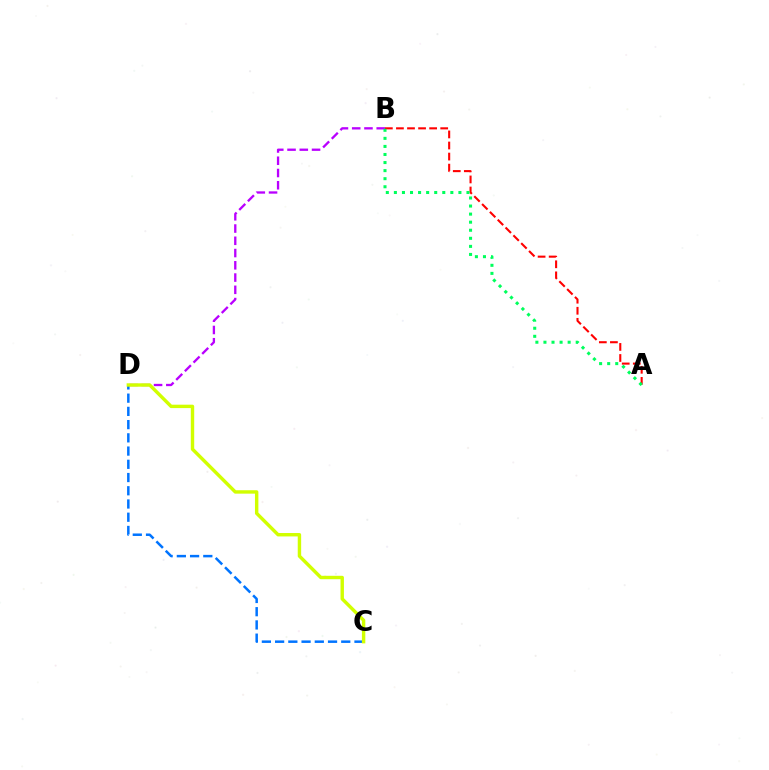{('A', 'B'): [{'color': '#ff0000', 'line_style': 'dashed', 'thickness': 1.5}, {'color': '#00ff5c', 'line_style': 'dotted', 'thickness': 2.19}], ('B', 'D'): [{'color': '#b900ff', 'line_style': 'dashed', 'thickness': 1.66}], ('C', 'D'): [{'color': '#0074ff', 'line_style': 'dashed', 'thickness': 1.8}, {'color': '#d1ff00', 'line_style': 'solid', 'thickness': 2.46}]}